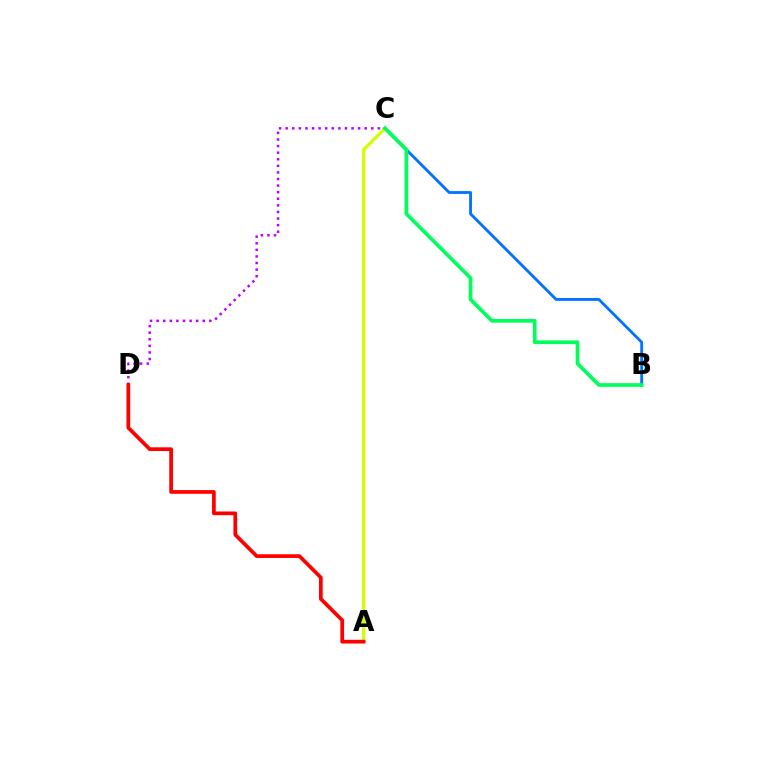{('C', 'D'): [{'color': '#b900ff', 'line_style': 'dotted', 'thickness': 1.79}], ('A', 'C'): [{'color': '#d1ff00', 'line_style': 'solid', 'thickness': 2.37}], ('B', 'C'): [{'color': '#0074ff', 'line_style': 'solid', 'thickness': 2.04}, {'color': '#00ff5c', 'line_style': 'solid', 'thickness': 2.66}], ('A', 'D'): [{'color': '#ff0000', 'line_style': 'solid', 'thickness': 2.69}]}